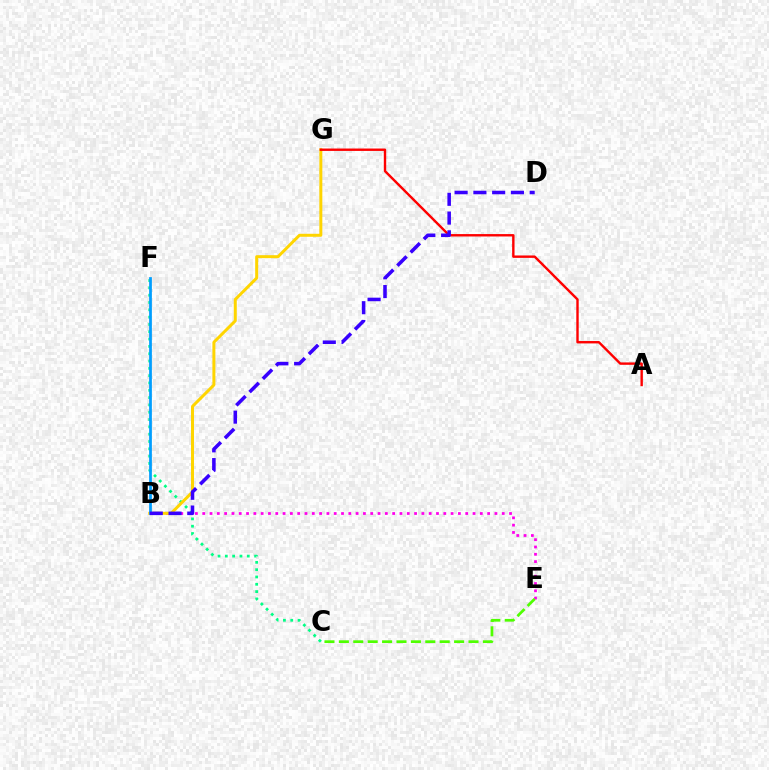{('B', 'E'): [{'color': '#ff00ed', 'line_style': 'dotted', 'thickness': 1.98}], ('C', 'F'): [{'color': '#00ff86', 'line_style': 'dotted', 'thickness': 1.99}], ('B', 'G'): [{'color': '#ffd500', 'line_style': 'solid', 'thickness': 2.15}], ('A', 'G'): [{'color': '#ff0000', 'line_style': 'solid', 'thickness': 1.73}], ('C', 'E'): [{'color': '#4fff00', 'line_style': 'dashed', 'thickness': 1.96}], ('B', 'F'): [{'color': '#009eff', 'line_style': 'solid', 'thickness': 1.97}], ('B', 'D'): [{'color': '#3700ff', 'line_style': 'dashed', 'thickness': 2.55}]}